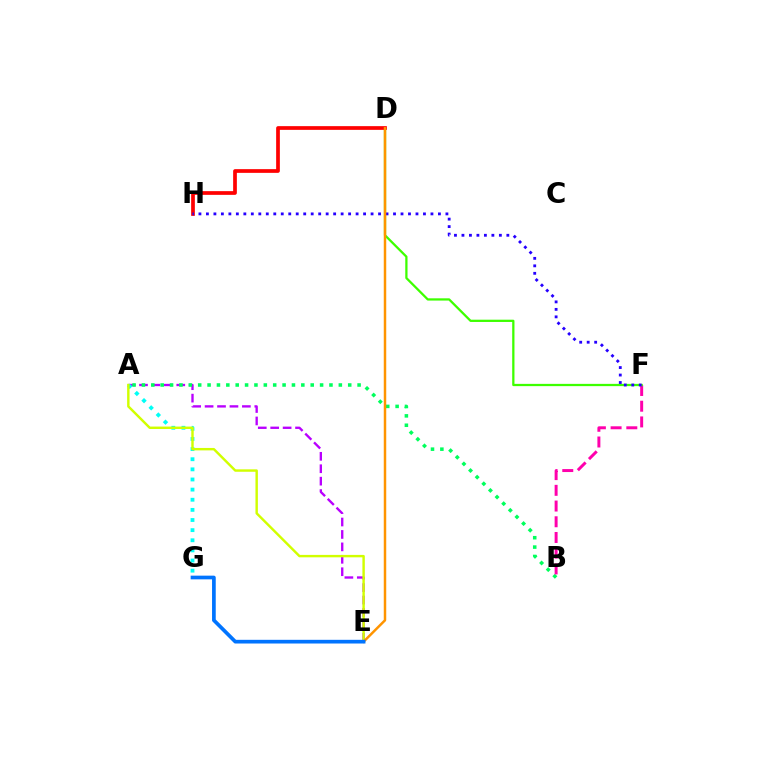{('A', 'E'): [{'color': '#b900ff', 'line_style': 'dashed', 'thickness': 1.69}, {'color': '#d1ff00', 'line_style': 'solid', 'thickness': 1.75}], ('A', 'B'): [{'color': '#00ff5c', 'line_style': 'dotted', 'thickness': 2.55}], ('B', 'F'): [{'color': '#ff00ac', 'line_style': 'dashed', 'thickness': 2.13}], ('D', 'F'): [{'color': '#3dff00', 'line_style': 'solid', 'thickness': 1.63}], ('A', 'G'): [{'color': '#00fff6', 'line_style': 'dotted', 'thickness': 2.75}], ('D', 'H'): [{'color': '#ff0000', 'line_style': 'solid', 'thickness': 2.67}], ('F', 'H'): [{'color': '#2500ff', 'line_style': 'dotted', 'thickness': 2.03}], ('D', 'E'): [{'color': '#ff9400', 'line_style': 'solid', 'thickness': 1.78}], ('E', 'G'): [{'color': '#0074ff', 'line_style': 'solid', 'thickness': 2.66}]}